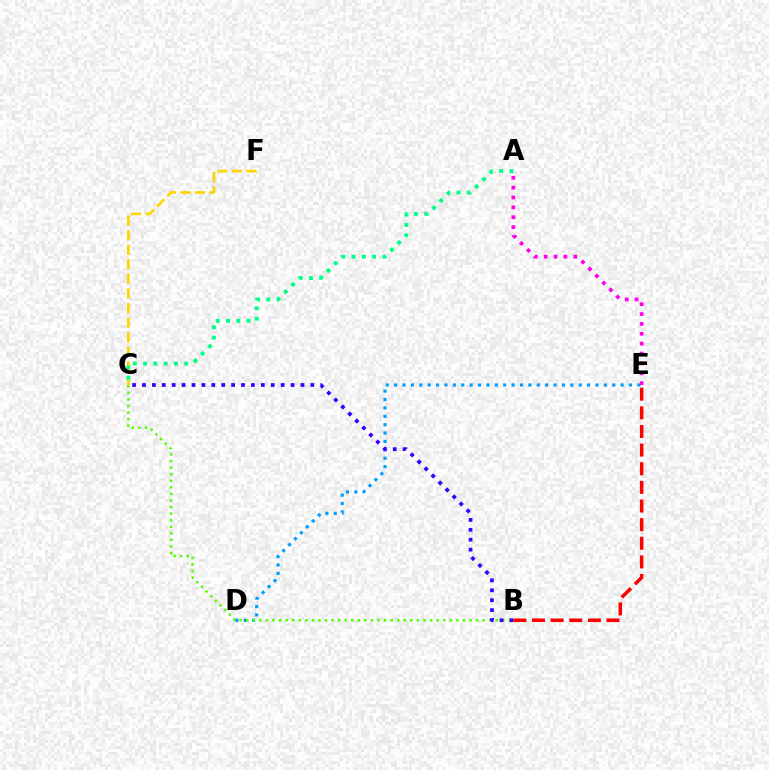{('D', 'E'): [{'color': '#009eff', 'line_style': 'dotted', 'thickness': 2.28}], ('C', 'F'): [{'color': '#ffd500', 'line_style': 'dashed', 'thickness': 1.98}], ('B', 'C'): [{'color': '#4fff00', 'line_style': 'dotted', 'thickness': 1.78}, {'color': '#3700ff', 'line_style': 'dotted', 'thickness': 2.69}], ('A', 'E'): [{'color': '#ff00ed', 'line_style': 'dotted', 'thickness': 2.68}], ('B', 'E'): [{'color': '#ff0000', 'line_style': 'dashed', 'thickness': 2.53}], ('A', 'C'): [{'color': '#00ff86', 'line_style': 'dotted', 'thickness': 2.8}]}